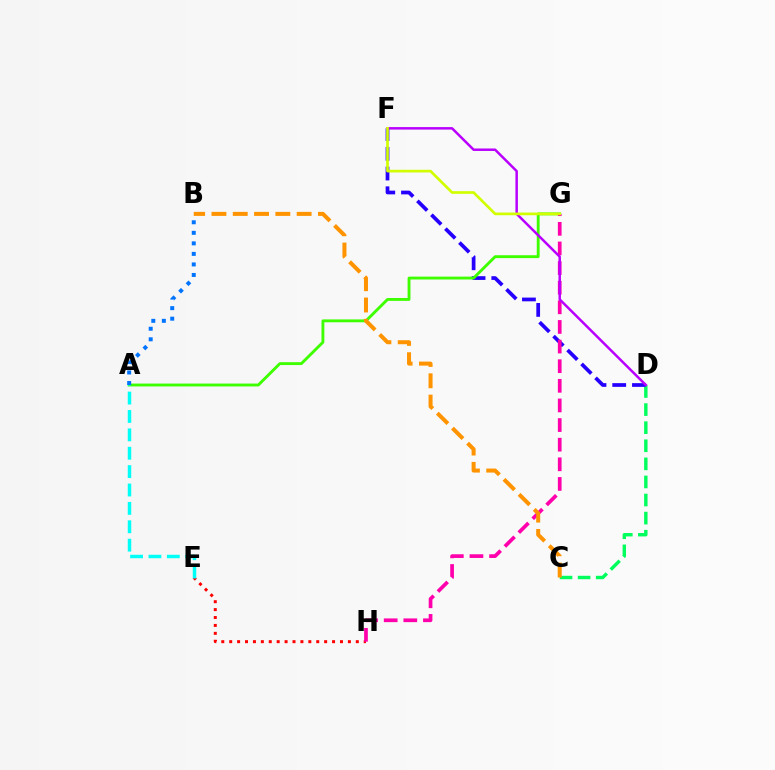{('C', 'D'): [{'color': '#00ff5c', 'line_style': 'dashed', 'thickness': 2.46}], ('D', 'F'): [{'color': '#2500ff', 'line_style': 'dashed', 'thickness': 2.68}, {'color': '#b900ff', 'line_style': 'solid', 'thickness': 1.79}], ('E', 'H'): [{'color': '#ff0000', 'line_style': 'dotted', 'thickness': 2.15}], ('A', 'G'): [{'color': '#3dff00', 'line_style': 'solid', 'thickness': 2.06}], ('G', 'H'): [{'color': '#ff00ac', 'line_style': 'dashed', 'thickness': 2.67}], ('F', 'G'): [{'color': '#d1ff00', 'line_style': 'solid', 'thickness': 1.93}], ('A', 'B'): [{'color': '#0074ff', 'line_style': 'dotted', 'thickness': 2.86}], ('B', 'C'): [{'color': '#ff9400', 'line_style': 'dashed', 'thickness': 2.89}], ('A', 'E'): [{'color': '#00fff6', 'line_style': 'dashed', 'thickness': 2.5}]}